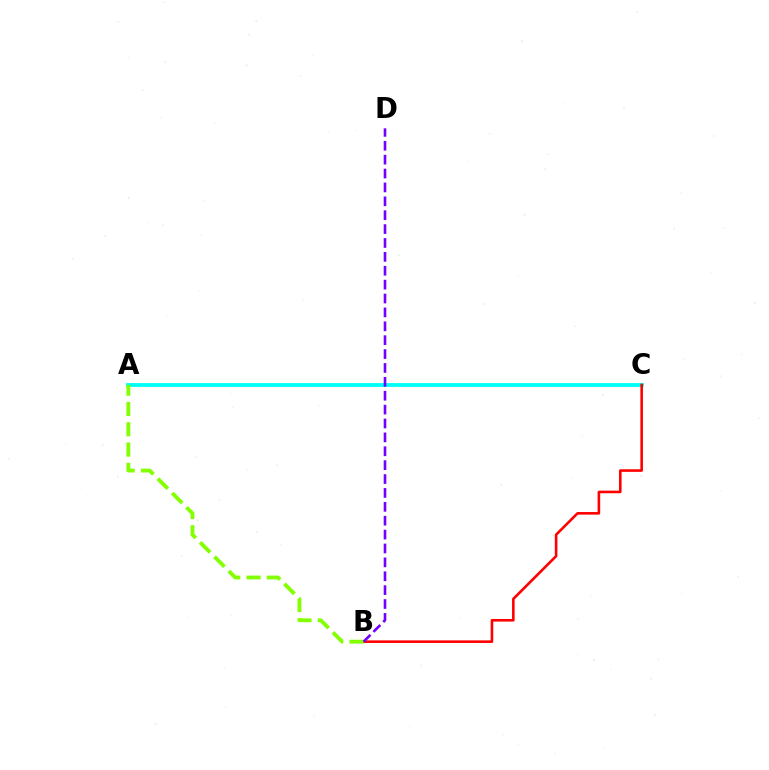{('A', 'C'): [{'color': '#00fff6', 'line_style': 'solid', 'thickness': 2.76}], ('B', 'C'): [{'color': '#ff0000', 'line_style': 'solid', 'thickness': 1.87}], ('A', 'B'): [{'color': '#84ff00', 'line_style': 'dashed', 'thickness': 2.76}], ('B', 'D'): [{'color': '#7200ff', 'line_style': 'dashed', 'thickness': 1.89}]}